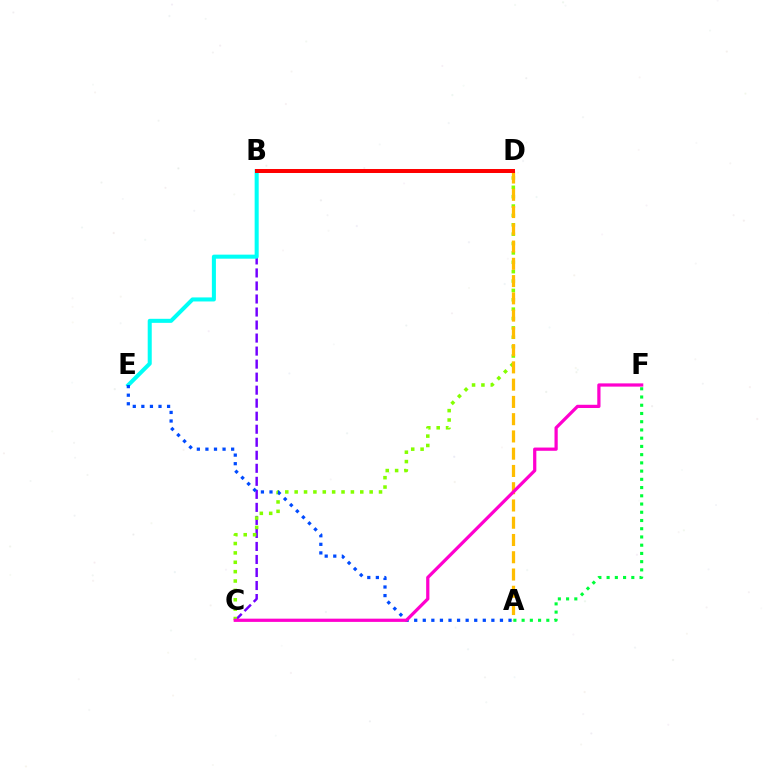{('B', 'C'): [{'color': '#7200ff', 'line_style': 'dashed', 'thickness': 1.77}], ('C', 'D'): [{'color': '#84ff00', 'line_style': 'dotted', 'thickness': 2.55}], ('B', 'E'): [{'color': '#00fff6', 'line_style': 'solid', 'thickness': 2.91}], ('A', 'E'): [{'color': '#004bff', 'line_style': 'dotted', 'thickness': 2.33}], ('A', 'D'): [{'color': '#ffbd00', 'line_style': 'dashed', 'thickness': 2.34}], ('A', 'F'): [{'color': '#00ff39', 'line_style': 'dotted', 'thickness': 2.24}], ('C', 'F'): [{'color': '#ff00cf', 'line_style': 'solid', 'thickness': 2.33}], ('B', 'D'): [{'color': '#ff0000', 'line_style': 'solid', 'thickness': 2.87}]}